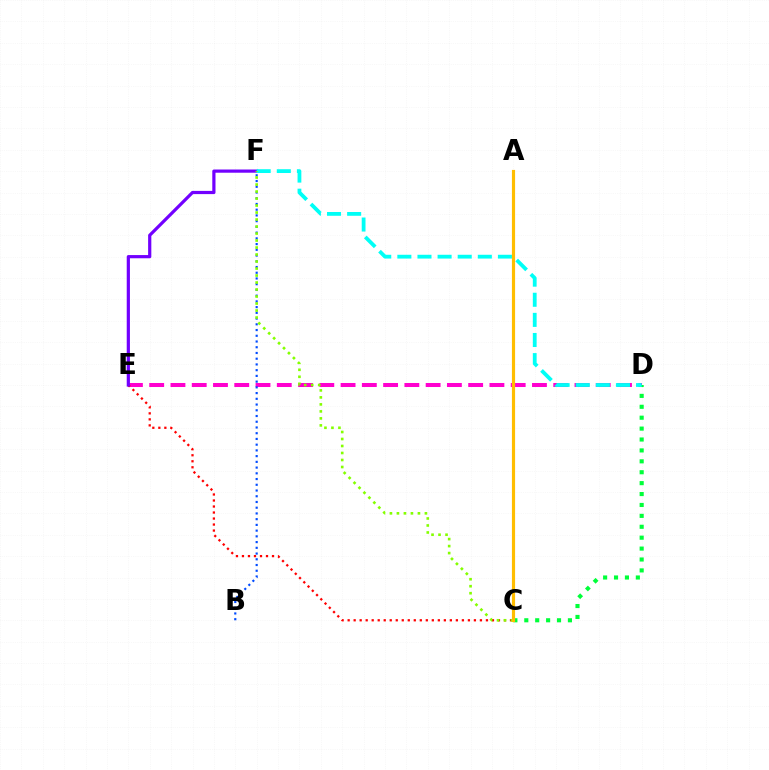{('D', 'E'): [{'color': '#ff00cf', 'line_style': 'dashed', 'thickness': 2.89}], ('C', 'D'): [{'color': '#00ff39', 'line_style': 'dotted', 'thickness': 2.96}], ('B', 'F'): [{'color': '#004bff', 'line_style': 'dotted', 'thickness': 1.56}], ('C', 'E'): [{'color': '#ff0000', 'line_style': 'dotted', 'thickness': 1.63}], ('E', 'F'): [{'color': '#7200ff', 'line_style': 'solid', 'thickness': 2.31}], ('D', 'F'): [{'color': '#00fff6', 'line_style': 'dashed', 'thickness': 2.73}], ('C', 'F'): [{'color': '#84ff00', 'line_style': 'dotted', 'thickness': 1.9}], ('A', 'C'): [{'color': '#ffbd00', 'line_style': 'solid', 'thickness': 2.28}]}